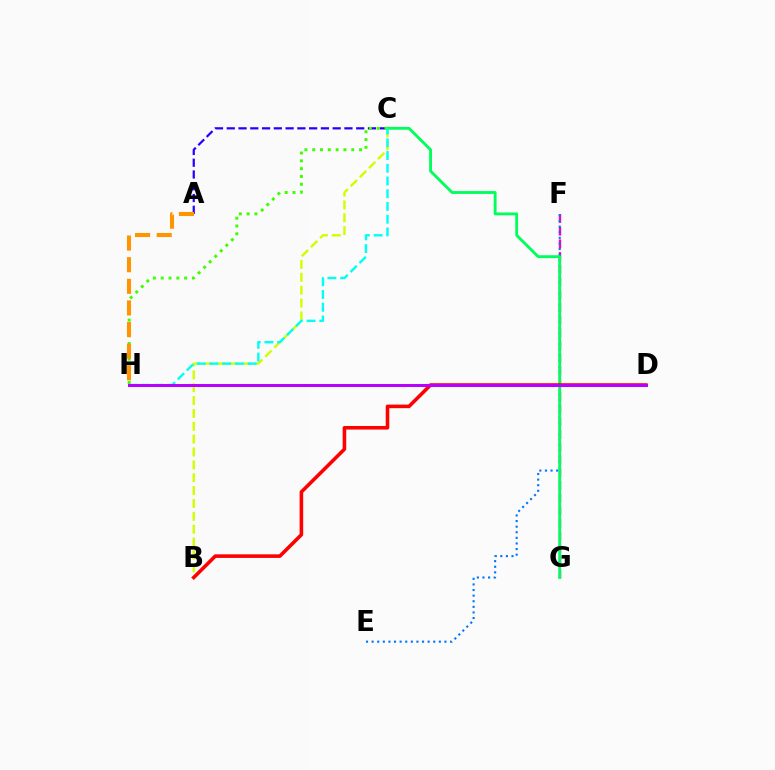{('F', 'G'): [{'color': '#ff00ac', 'line_style': 'dashed', 'thickness': 1.73}], ('B', 'C'): [{'color': '#d1ff00', 'line_style': 'dashed', 'thickness': 1.75}], ('A', 'C'): [{'color': '#2500ff', 'line_style': 'dashed', 'thickness': 1.6}], ('E', 'F'): [{'color': '#0074ff', 'line_style': 'dotted', 'thickness': 1.52}], ('C', 'G'): [{'color': '#00ff5c', 'line_style': 'solid', 'thickness': 2.05}], ('C', 'H'): [{'color': '#3dff00', 'line_style': 'dotted', 'thickness': 2.12}, {'color': '#00fff6', 'line_style': 'dashed', 'thickness': 1.73}], ('B', 'D'): [{'color': '#ff0000', 'line_style': 'solid', 'thickness': 2.58}], ('A', 'H'): [{'color': '#ff9400', 'line_style': 'dashed', 'thickness': 2.94}], ('D', 'H'): [{'color': '#b900ff', 'line_style': 'solid', 'thickness': 2.15}]}